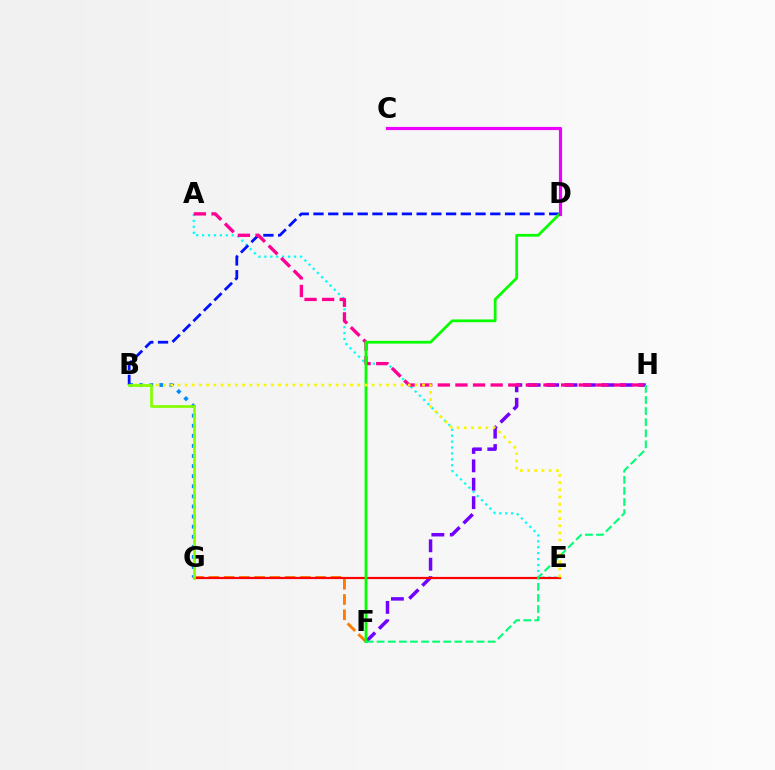{('F', 'H'): [{'color': '#7200ff', 'line_style': 'dashed', 'thickness': 2.5}, {'color': '#00ff74', 'line_style': 'dashed', 'thickness': 1.51}], ('B', 'G'): [{'color': '#008cff', 'line_style': 'dotted', 'thickness': 2.74}, {'color': '#84ff00', 'line_style': 'solid', 'thickness': 1.95}], ('A', 'E'): [{'color': '#00fff6', 'line_style': 'dotted', 'thickness': 1.61}], ('F', 'G'): [{'color': '#ff7c00', 'line_style': 'dashed', 'thickness': 2.07}], ('B', 'D'): [{'color': '#0010ff', 'line_style': 'dashed', 'thickness': 2.0}], ('A', 'H'): [{'color': '#ff0094', 'line_style': 'dashed', 'thickness': 2.39}], ('E', 'G'): [{'color': '#ff0000', 'line_style': 'solid', 'thickness': 1.59}], ('D', 'F'): [{'color': '#08ff00', 'line_style': 'solid', 'thickness': 2.0}], ('C', 'D'): [{'color': '#ee00ff', 'line_style': 'solid', 'thickness': 2.28}], ('B', 'E'): [{'color': '#fcf500', 'line_style': 'dotted', 'thickness': 1.96}]}